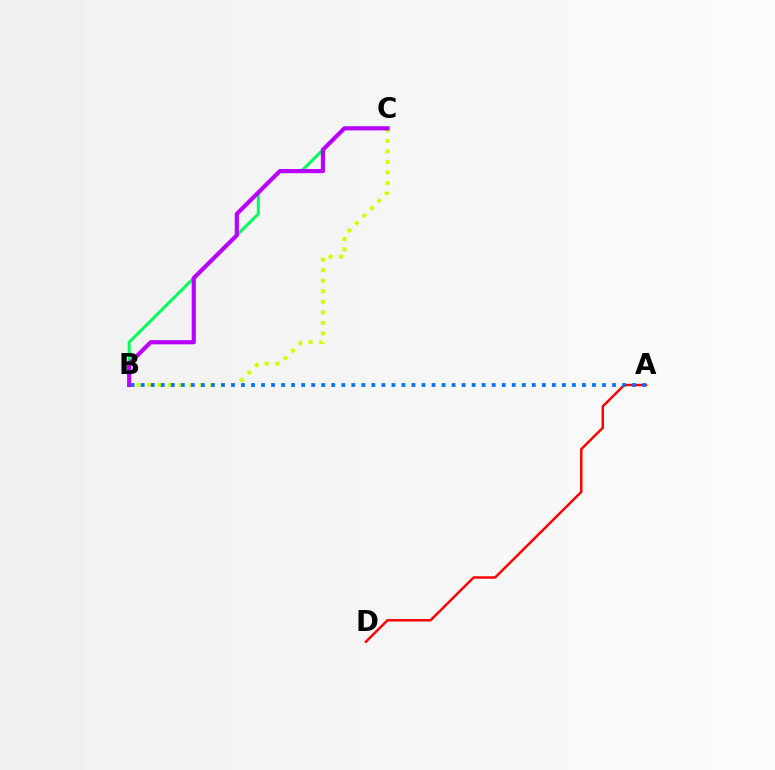{('B', 'C'): [{'color': '#00ff5c', 'line_style': 'solid', 'thickness': 2.17}, {'color': '#d1ff00', 'line_style': 'dotted', 'thickness': 2.87}, {'color': '#b900ff', 'line_style': 'solid', 'thickness': 2.99}], ('A', 'D'): [{'color': '#ff0000', 'line_style': 'solid', 'thickness': 1.77}], ('A', 'B'): [{'color': '#0074ff', 'line_style': 'dotted', 'thickness': 2.72}]}